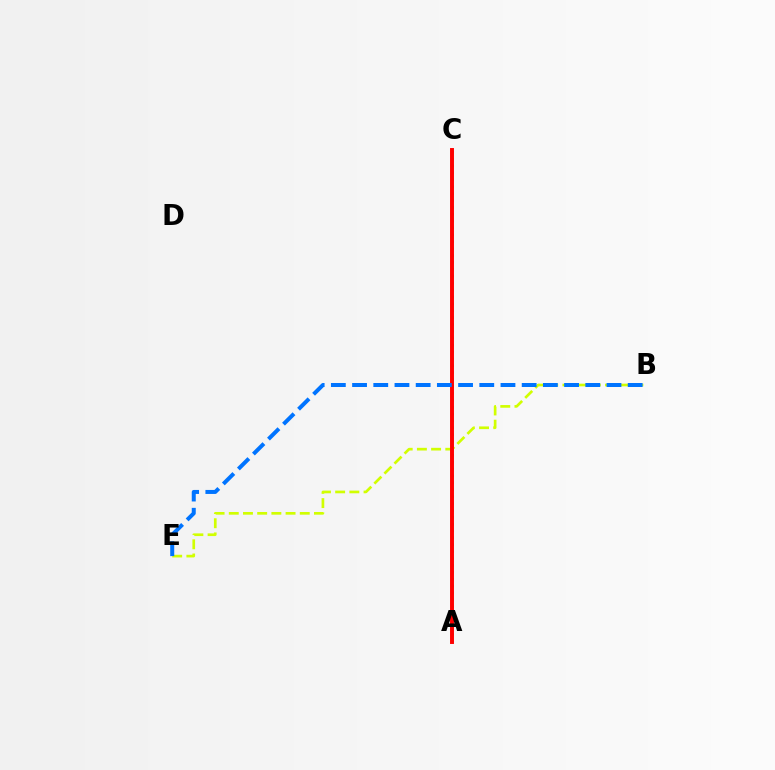{('A', 'C'): [{'color': '#b900ff', 'line_style': 'dotted', 'thickness': 1.66}, {'color': '#00ff5c', 'line_style': 'dotted', 'thickness': 1.87}, {'color': '#ff0000', 'line_style': 'solid', 'thickness': 2.83}], ('B', 'E'): [{'color': '#d1ff00', 'line_style': 'dashed', 'thickness': 1.93}, {'color': '#0074ff', 'line_style': 'dashed', 'thickness': 2.88}]}